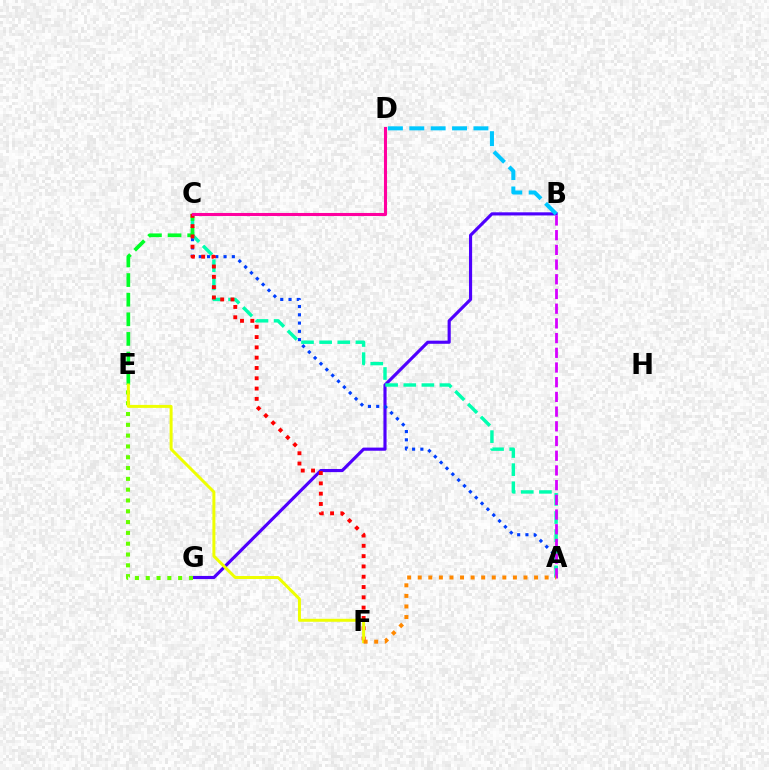{('B', 'G'): [{'color': '#4f00ff', 'line_style': 'solid', 'thickness': 2.26}], ('A', 'C'): [{'color': '#003fff', 'line_style': 'dotted', 'thickness': 2.25}, {'color': '#00ffaf', 'line_style': 'dashed', 'thickness': 2.46}], ('B', 'D'): [{'color': '#00c7ff', 'line_style': 'dashed', 'thickness': 2.9}], ('A', 'B'): [{'color': '#d600ff', 'line_style': 'dashed', 'thickness': 2.0}], ('C', 'E'): [{'color': '#00ff27', 'line_style': 'dashed', 'thickness': 2.67}], ('E', 'G'): [{'color': '#66ff00', 'line_style': 'dotted', 'thickness': 2.94}], ('C', 'F'): [{'color': '#ff0000', 'line_style': 'dotted', 'thickness': 2.8}], ('C', 'D'): [{'color': '#ff00a0', 'line_style': 'solid', 'thickness': 2.21}], ('E', 'F'): [{'color': '#eeff00', 'line_style': 'solid', 'thickness': 2.14}], ('A', 'F'): [{'color': '#ff8800', 'line_style': 'dotted', 'thickness': 2.87}]}